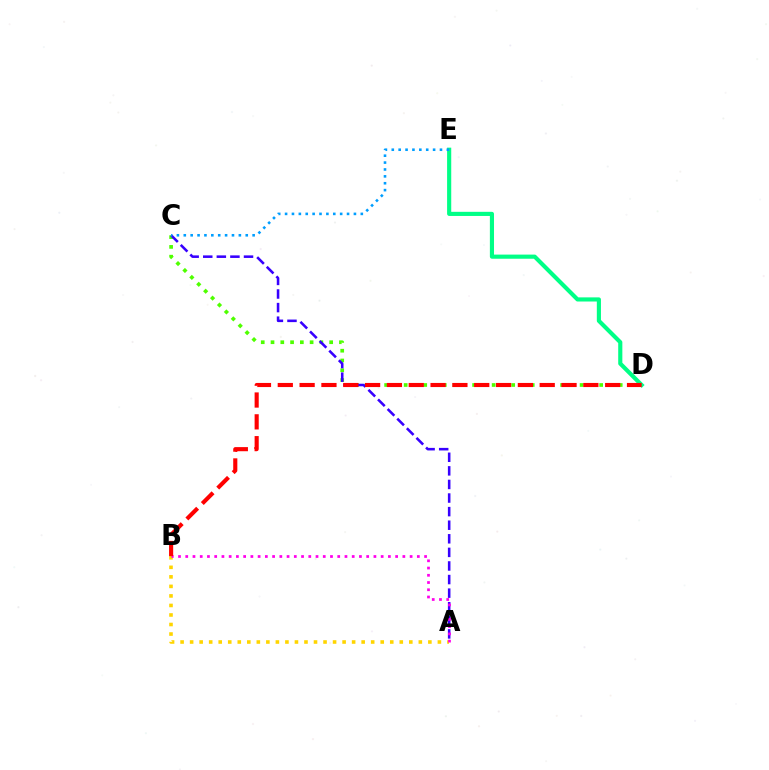{('C', 'D'): [{'color': '#4fff00', 'line_style': 'dotted', 'thickness': 2.66}], ('A', 'C'): [{'color': '#3700ff', 'line_style': 'dashed', 'thickness': 1.85}], ('A', 'B'): [{'color': '#ffd500', 'line_style': 'dotted', 'thickness': 2.59}, {'color': '#ff00ed', 'line_style': 'dotted', 'thickness': 1.97}], ('D', 'E'): [{'color': '#00ff86', 'line_style': 'solid', 'thickness': 2.98}], ('C', 'E'): [{'color': '#009eff', 'line_style': 'dotted', 'thickness': 1.87}], ('B', 'D'): [{'color': '#ff0000', 'line_style': 'dashed', 'thickness': 2.97}]}